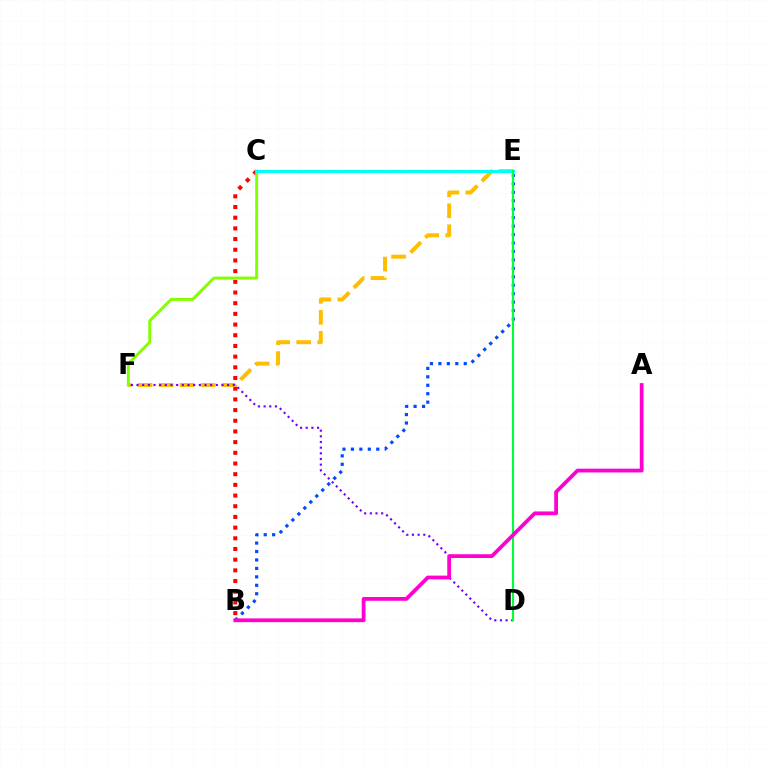{('B', 'C'): [{'color': '#ff0000', 'line_style': 'dotted', 'thickness': 2.9}], ('E', 'F'): [{'color': '#ffbd00', 'line_style': 'dashed', 'thickness': 2.85}], ('D', 'F'): [{'color': '#7200ff', 'line_style': 'dotted', 'thickness': 1.54}], ('C', 'F'): [{'color': '#84ff00', 'line_style': 'solid', 'thickness': 2.12}], ('C', 'E'): [{'color': '#00fff6', 'line_style': 'solid', 'thickness': 2.2}], ('B', 'E'): [{'color': '#004bff', 'line_style': 'dotted', 'thickness': 2.3}], ('D', 'E'): [{'color': '#00ff39', 'line_style': 'solid', 'thickness': 1.52}], ('A', 'B'): [{'color': '#ff00cf', 'line_style': 'solid', 'thickness': 2.72}]}